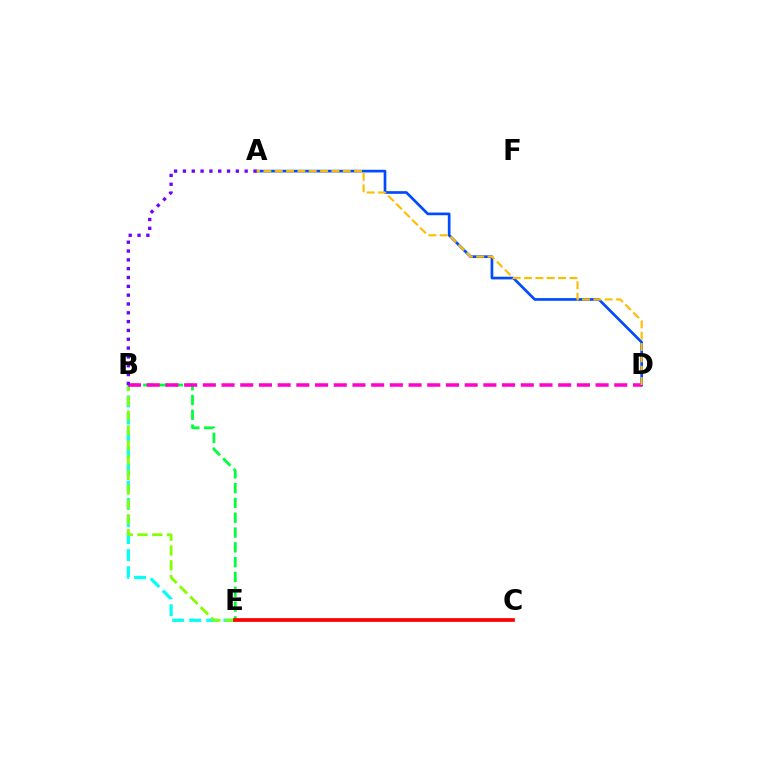{('B', 'E'): [{'color': '#00fff6', 'line_style': 'dashed', 'thickness': 2.32}, {'color': '#84ff00', 'line_style': 'dashed', 'thickness': 2.01}, {'color': '#00ff39', 'line_style': 'dashed', 'thickness': 2.01}], ('A', 'D'): [{'color': '#004bff', 'line_style': 'solid', 'thickness': 1.93}, {'color': '#ffbd00', 'line_style': 'dashed', 'thickness': 1.54}], ('B', 'D'): [{'color': '#ff00cf', 'line_style': 'dashed', 'thickness': 2.54}], ('A', 'B'): [{'color': '#7200ff', 'line_style': 'dotted', 'thickness': 2.4}], ('C', 'E'): [{'color': '#ff0000', 'line_style': 'solid', 'thickness': 2.67}]}